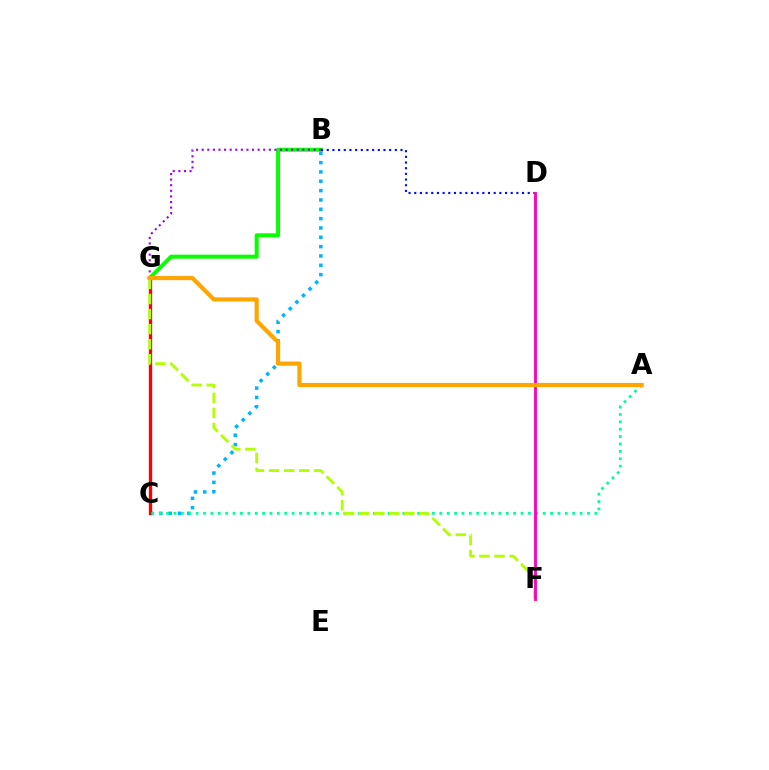{('B', 'G'): [{'color': '#08ff00', 'line_style': 'solid', 'thickness': 2.87}, {'color': '#9b00ff', 'line_style': 'dotted', 'thickness': 1.52}], ('B', 'D'): [{'color': '#0010ff', 'line_style': 'dotted', 'thickness': 1.54}], ('B', 'C'): [{'color': '#00b5ff', 'line_style': 'dotted', 'thickness': 2.54}], ('C', 'G'): [{'color': '#ff0000', 'line_style': 'solid', 'thickness': 2.4}], ('A', 'C'): [{'color': '#00ff9d', 'line_style': 'dotted', 'thickness': 2.01}], ('F', 'G'): [{'color': '#b3ff00', 'line_style': 'dashed', 'thickness': 2.04}], ('D', 'F'): [{'color': '#ff00bd', 'line_style': 'solid', 'thickness': 2.06}], ('A', 'G'): [{'color': '#ffa500', 'line_style': 'solid', 'thickness': 3.0}]}